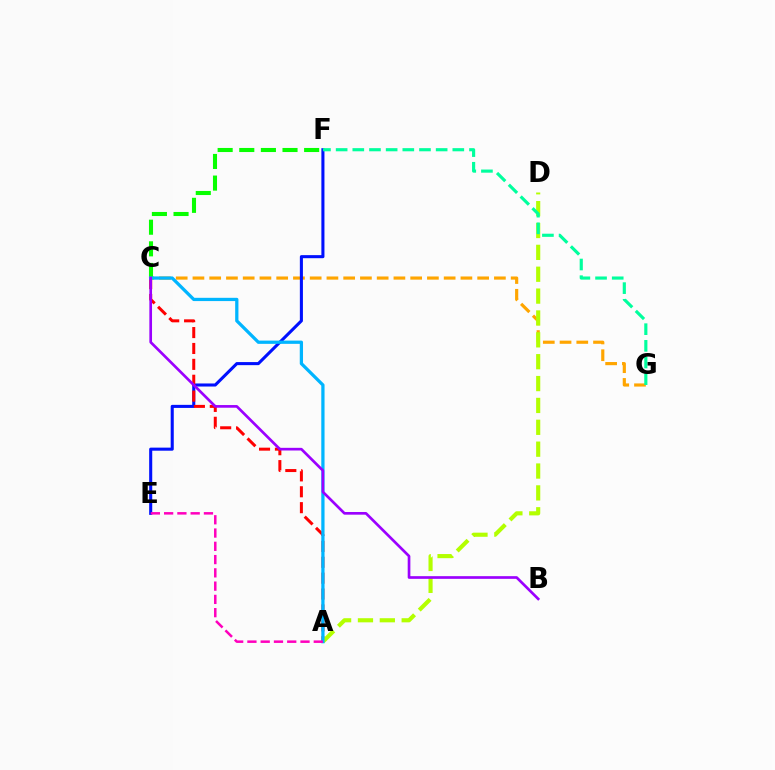{('C', 'G'): [{'color': '#ffa500', 'line_style': 'dashed', 'thickness': 2.28}], ('E', 'F'): [{'color': '#0010ff', 'line_style': 'solid', 'thickness': 2.21}], ('A', 'C'): [{'color': '#ff0000', 'line_style': 'dashed', 'thickness': 2.16}, {'color': '#00b5ff', 'line_style': 'solid', 'thickness': 2.34}], ('A', 'D'): [{'color': '#b3ff00', 'line_style': 'dashed', 'thickness': 2.97}], ('C', 'F'): [{'color': '#08ff00', 'line_style': 'dashed', 'thickness': 2.94}], ('F', 'G'): [{'color': '#00ff9d', 'line_style': 'dashed', 'thickness': 2.26}], ('A', 'E'): [{'color': '#ff00bd', 'line_style': 'dashed', 'thickness': 1.8}], ('B', 'C'): [{'color': '#9b00ff', 'line_style': 'solid', 'thickness': 1.93}]}